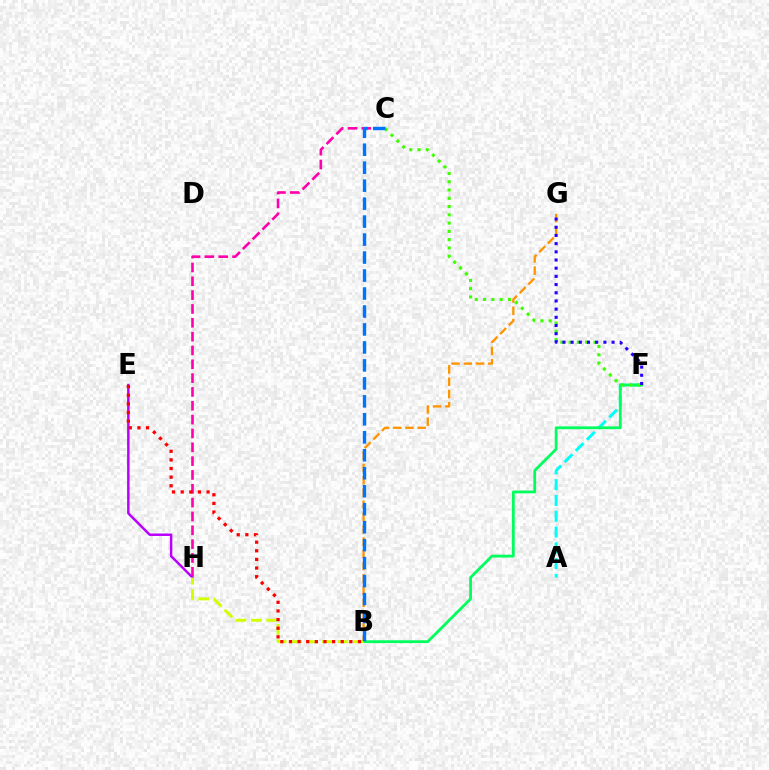{('C', 'H'): [{'color': '#ff00ac', 'line_style': 'dashed', 'thickness': 1.88}], ('B', 'G'): [{'color': '#ff9400', 'line_style': 'dashed', 'thickness': 1.67}], ('A', 'F'): [{'color': '#00fff6', 'line_style': 'dashed', 'thickness': 2.15}], ('B', 'F'): [{'color': '#00ff5c', 'line_style': 'solid', 'thickness': 2.0}], ('C', 'F'): [{'color': '#3dff00', 'line_style': 'dotted', 'thickness': 2.25}], ('E', 'H'): [{'color': '#b900ff', 'line_style': 'solid', 'thickness': 1.78}], ('B', 'H'): [{'color': '#d1ff00', 'line_style': 'dashed', 'thickness': 2.09}], ('B', 'E'): [{'color': '#ff0000', 'line_style': 'dotted', 'thickness': 2.34}], ('F', 'G'): [{'color': '#2500ff', 'line_style': 'dotted', 'thickness': 2.22}], ('B', 'C'): [{'color': '#0074ff', 'line_style': 'dashed', 'thickness': 2.44}]}